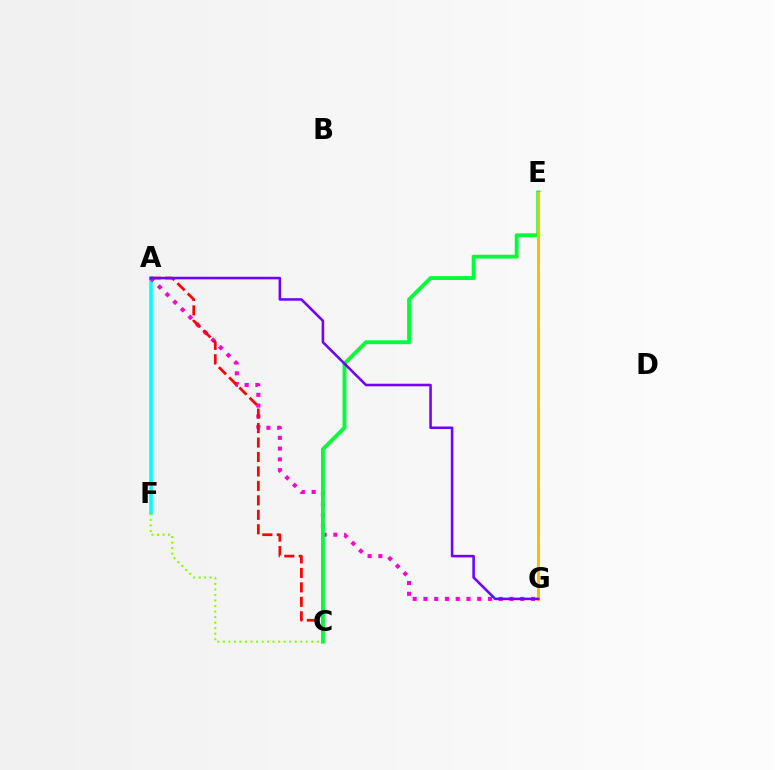{('A', 'F'): [{'color': '#00fff6', 'line_style': 'solid', 'thickness': 2.54}], ('A', 'G'): [{'color': '#ff00cf', 'line_style': 'dotted', 'thickness': 2.92}, {'color': '#7200ff', 'line_style': 'solid', 'thickness': 1.85}], ('A', 'C'): [{'color': '#ff0000', 'line_style': 'dashed', 'thickness': 1.96}], ('E', 'G'): [{'color': '#004bff', 'line_style': 'dotted', 'thickness': 1.83}, {'color': '#ffbd00', 'line_style': 'solid', 'thickness': 2.13}], ('C', 'F'): [{'color': '#84ff00', 'line_style': 'dotted', 'thickness': 1.5}], ('C', 'E'): [{'color': '#00ff39', 'line_style': 'solid', 'thickness': 2.77}]}